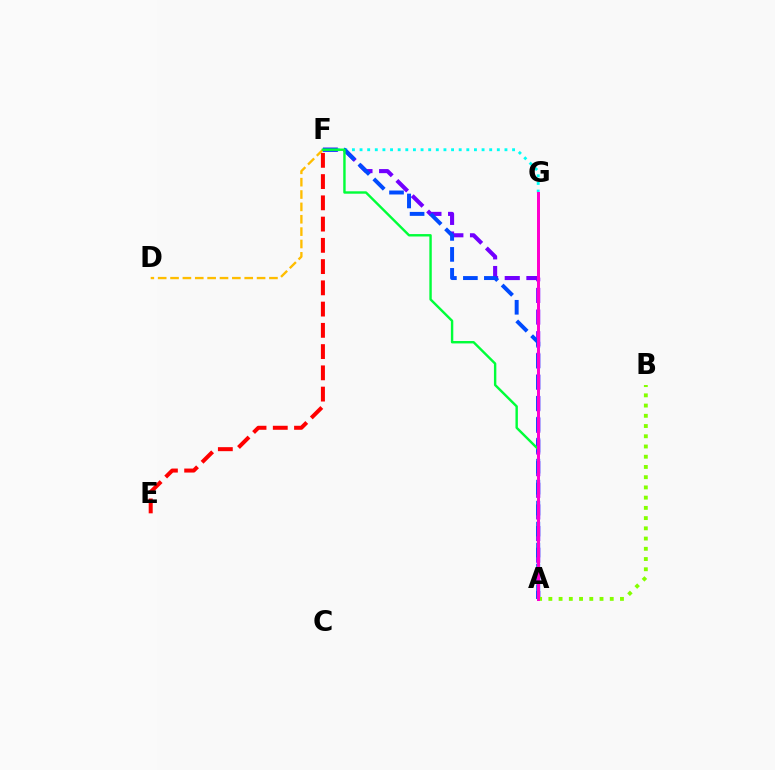{('A', 'F'): [{'color': '#7200ff', 'line_style': 'dashed', 'thickness': 2.94}, {'color': '#004bff', 'line_style': 'dashed', 'thickness': 2.85}, {'color': '#00ff39', 'line_style': 'solid', 'thickness': 1.73}], ('D', 'F'): [{'color': '#ffbd00', 'line_style': 'dashed', 'thickness': 1.68}], ('F', 'G'): [{'color': '#00fff6', 'line_style': 'dotted', 'thickness': 2.07}], ('A', 'B'): [{'color': '#84ff00', 'line_style': 'dotted', 'thickness': 2.78}], ('E', 'F'): [{'color': '#ff0000', 'line_style': 'dashed', 'thickness': 2.89}], ('A', 'G'): [{'color': '#ff00cf', 'line_style': 'solid', 'thickness': 2.16}]}